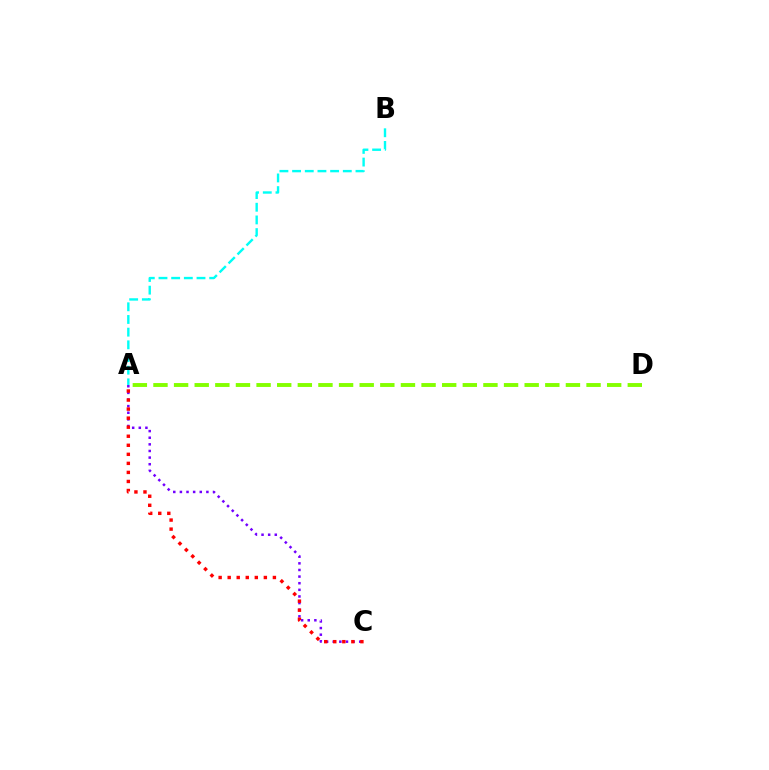{('A', 'C'): [{'color': '#7200ff', 'line_style': 'dotted', 'thickness': 1.8}, {'color': '#ff0000', 'line_style': 'dotted', 'thickness': 2.46}], ('A', 'B'): [{'color': '#00fff6', 'line_style': 'dashed', 'thickness': 1.72}], ('A', 'D'): [{'color': '#84ff00', 'line_style': 'dashed', 'thickness': 2.8}]}